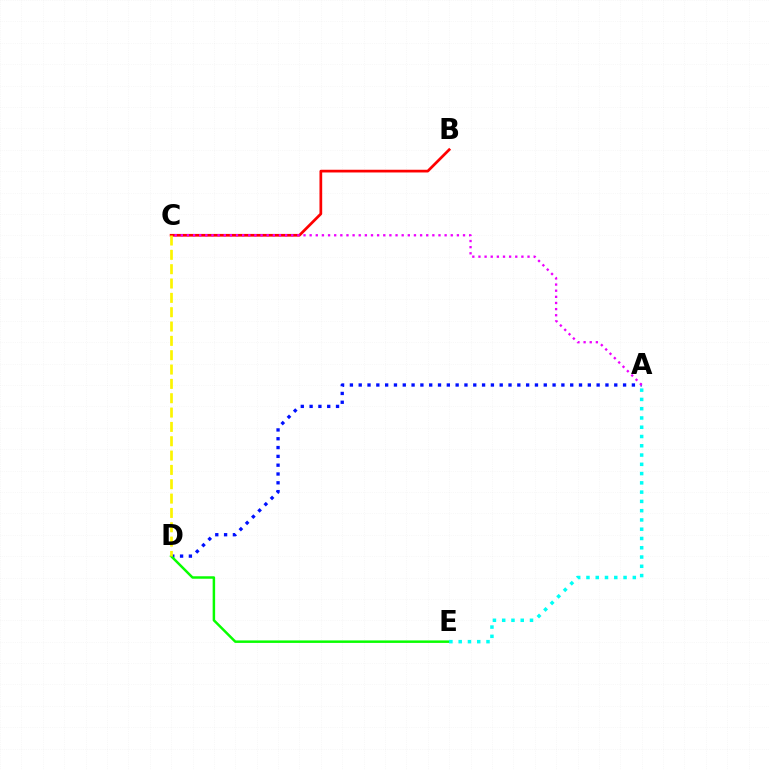{('B', 'C'): [{'color': '#ff0000', 'line_style': 'solid', 'thickness': 1.96}], ('A', 'D'): [{'color': '#0010ff', 'line_style': 'dotted', 'thickness': 2.39}], ('A', 'C'): [{'color': '#ee00ff', 'line_style': 'dotted', 'thickness': 1.67}], ('D', 'E'): [{'color': '#08ff00', 'line_style': 'solid', 'thickness': 1.79}], ('A', 'E'): [{'color': '#00fff6', 'line_style': 'dotted', 'thickness': 2.52}], ('C', 'D'): [{'color': '#fcf500', 'line_style': 'dashed', 'thickness': 1.95}]}